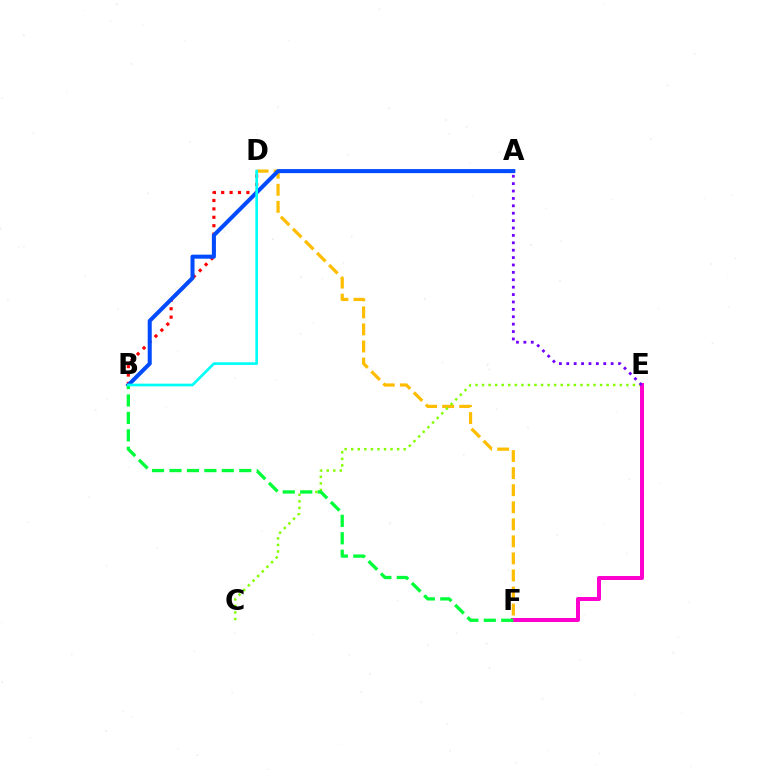{('D', 'F'): [{'color': '#ffbd00', 'line_style': 'dashed', 'thickness': 2.32}], ('C', 'E'): [{'color': '#84ff00', 'line_style': 'dotted', 'thickness': 1.78}], ('B', 'D'): [{'color': '#ff0000', 'line_style': 'dotted', 'thickness': 2.28}, {'color': '#00fff6', 'line_style': 'solid', 'thickness': 1.92}], ('E', 'F'): [{'color': '#ff00cf', 'line_style': 'solid', 'thickness': 2.88}], ('A', 'B'): [{'color': '#004bff', 'line_style': 'solid', 'thickness': 2.9}], ('B', 'F'): [{'color': '#00ff39', 'line_style': 'dashed', 'thickness': 2.37}], ('A', 'E'): [{'color': '#7200ff', 'line_style': 'dotted', 'thickness': 2.01}]}